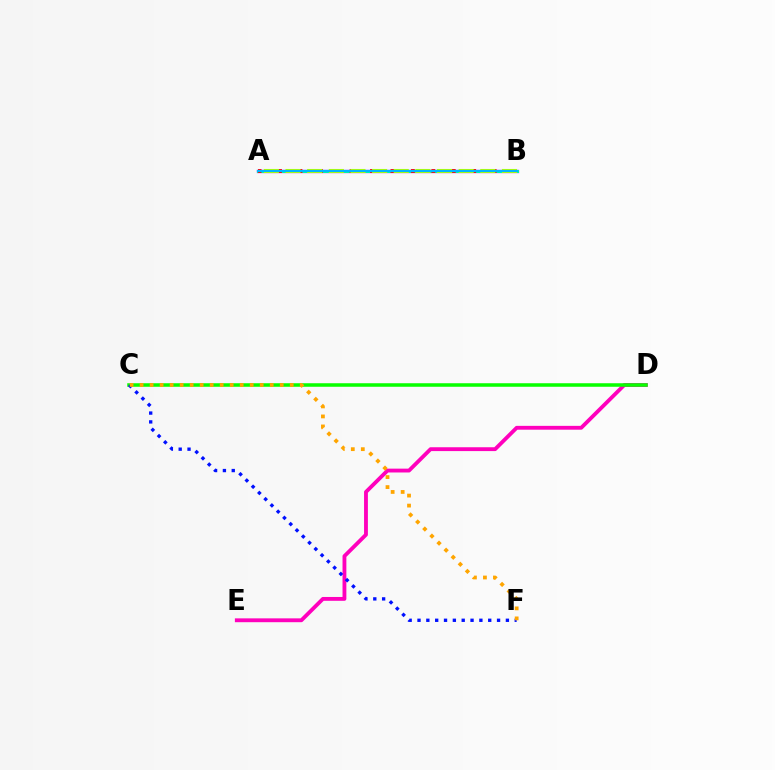{('A', 'B'): [{'color': '#9b00ff', 'line_style': 'solid', 'thickness': 2.35}, {'color': '#00ff9d', 'line_style': 'solid', 'thickness': 2.15}, {'color': '#ff0000', 'line_style': 'dotted', 'thickness': 2.78}, {'color': '#b3ff00', 'line_style': 'dashed', 'thickness': 2.94}, {'color': '#00b5ff', 'line_style': 'solid', 'thickness': 1.57}], ('D', 'E'): [{'color': '#ff00bd', 'line_style': 'solid', 'thickness': 2.77}], ('C', 'D'): [{'color': '#08ff00', 'line_style': 'solid', 'thickness': 2.54}], ('C', 'F'): [{'color': '#0010ff', 'line_style': 'dotted', 'thickness': 2.4}, {'color': '#ffa500', 'line_style': 'dotted', 'thickness': 2.72}]}